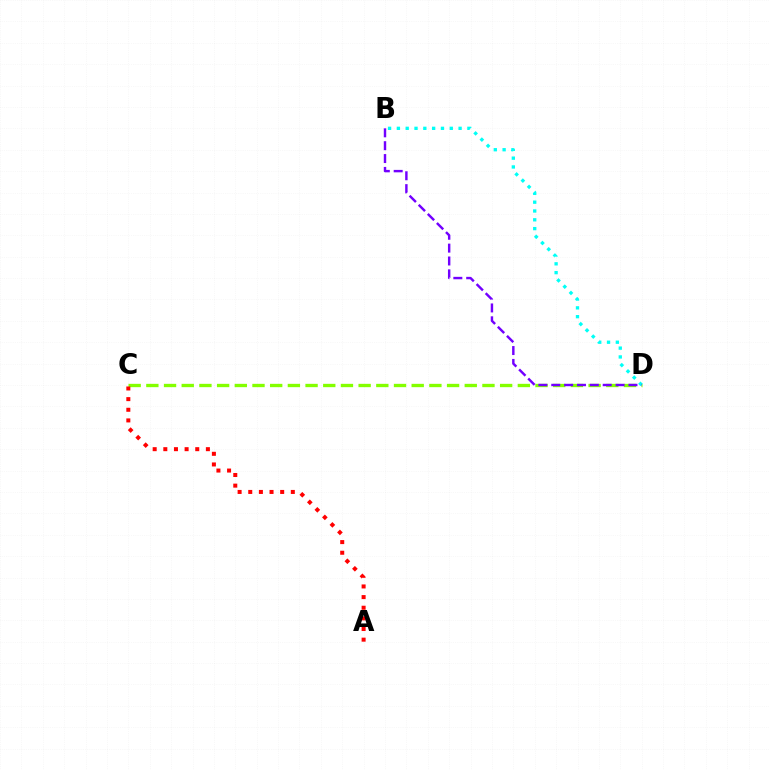{('C', 'D'): [{'color': '#84ff00', 'line_style': 'dashed', 'thickness': 2.4}], ('A', 'C'): [{'color': '#ff0000', 'line_style': 'dotted', 'thickness': 2.89}], ('B', 'D'): [{'color': '#00fff6', 'line_style': 'dotted', 'thickness': 2.39}, {'color': '#7200ff', 'line_style': 'dashed', 'thickness': 1.75}]}